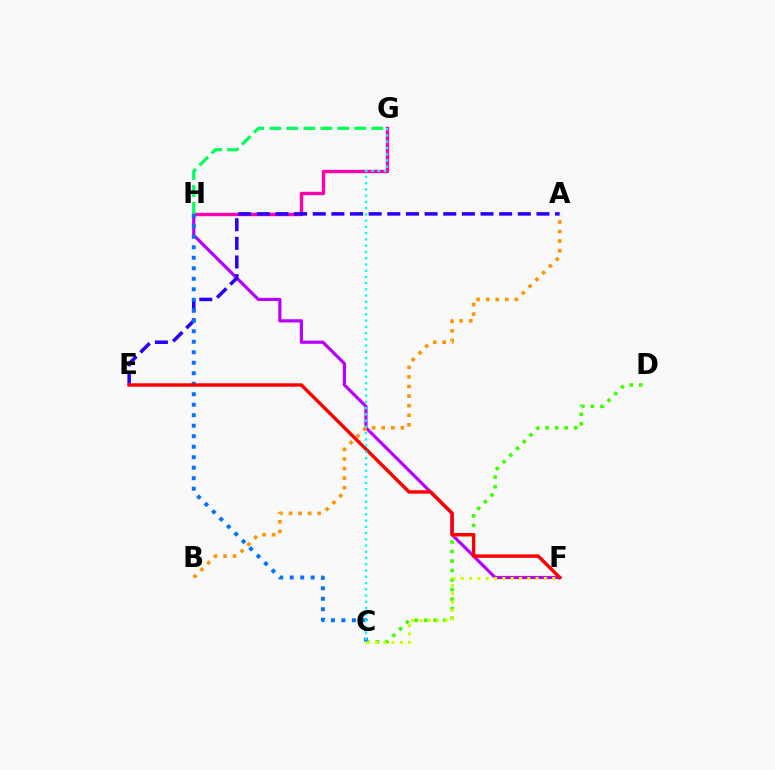{('F', 'H'): [{'color': '#b900ff', 'line_style': 'solid', 'thickness': 2.29}], ('C', 'D'): [{'color': '#3dff00', 'line_style': 'dotted', 'thickness': 2.59}], ('G', 'H'): [{'color': '#ff00ac', 'line_style': 'solid', 'thickness': 2.43}, {'color': '#00ff5c', 'line_style': 'dashed', 'thickness': 2.31}], ('A', 'E'): [{'color': '#2500ff', 'line_style': 'dashed', 'thickness': 2.53}], ('C', 'H'): [{'color': '#0074ff', 'line_style': 'dotted', 'thickness': 2.85}], ('E', 'F'): [{'color': '#ff0000', 'line_style': 'solid', 'thickness': 2.46}], ('C', 'G'): [{'color': '#00fff6', 'line_style': 'dotted', 'thickness': 1.7}], ('C', 'F'): [{'color': '#d1ff00', 'line_style': 'dotted', 'thickness': 2.26}], ('A', 'B'): [{'color': '#ff9400', 'line_style': 'dotted', 'thickness': 2.6}]}